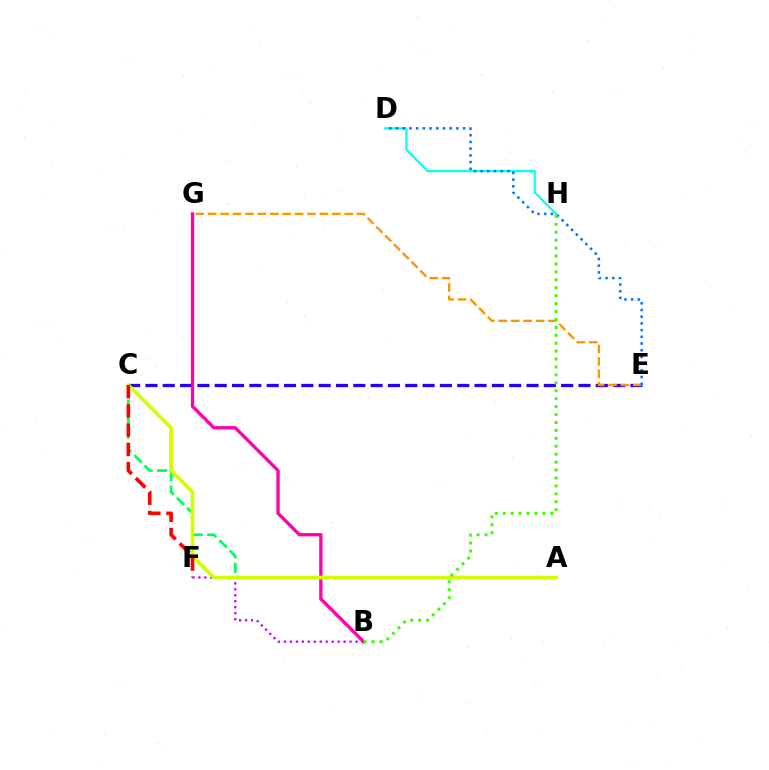{('D', 'H'): [{'color': '#00fff6', 'line_style': 'solid', 'thickness': 1.55}], ('C', 'E'): [{'color': '#2500ff', 'line_style': 'dashed', 'thickness': 2.35}], ('E', 'G'): [{'color': '#ff9400', 'line_style': 'dashed', 'thickness': 1.69}], ('A', 'C'): [{'color': '#00ff5c', 'line_style': 'dashed', 'thickness': 1.97}, {'color': '#d1ff00', 'line_style': 'solid', 'thickness': 2.66}], ('B', 'F'): [{'color': '#b900ff', 'line_style': 'dotted', 'thickness': 1.62}], ('B', 'G'): [{'color': '#ff00ac', 'line_style': 'solid', 'thickness': 2.39}], ('D', 'E'): [{'color': '#0074ff', 'line_style': 'dotted', 'thickness': 1.82}], ('C', 'F'): [{'color': '#ff0000', 'line_style': 'dashed', 'thickness': 2.61}], ('B', 'H'): [{'color': '#3dff00', 'line_style': 'dotted', 'thickness': 2.15}]}